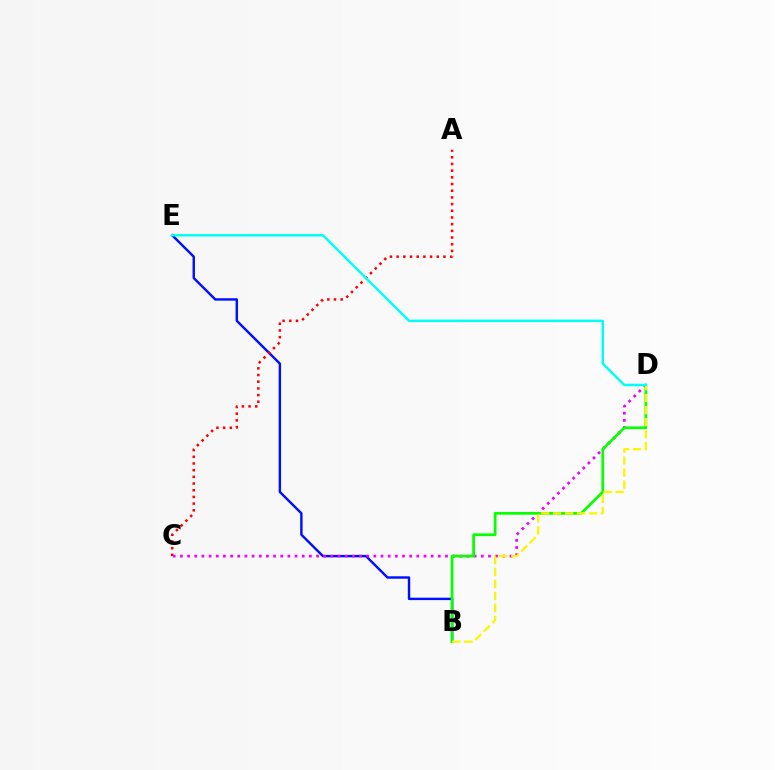{('B', 'E'): [{'color': '#0010ff', 'line_style': 'solid', 'thickness': 1.74}], ('A', 'C'): [{'color': '#ff0000', 'line_style': 'dotted', 'thickness': 1.82}], ('C', 'D'): [{'color': '#ee00ff', 'line_style': 'dotted', 'thickness': 1.95}], ('B', 'D'): [{'color': '#08ff00', 'line_style': 'solid', 'thickness': 1.96}, {'color': '#fcf500', 'line_style': 'dashed', 'thickness': 1.63}], ('D', 'E'): [{'color': '#00fff6', 'line_style': 'solid', 'thickness': 1.76}]}